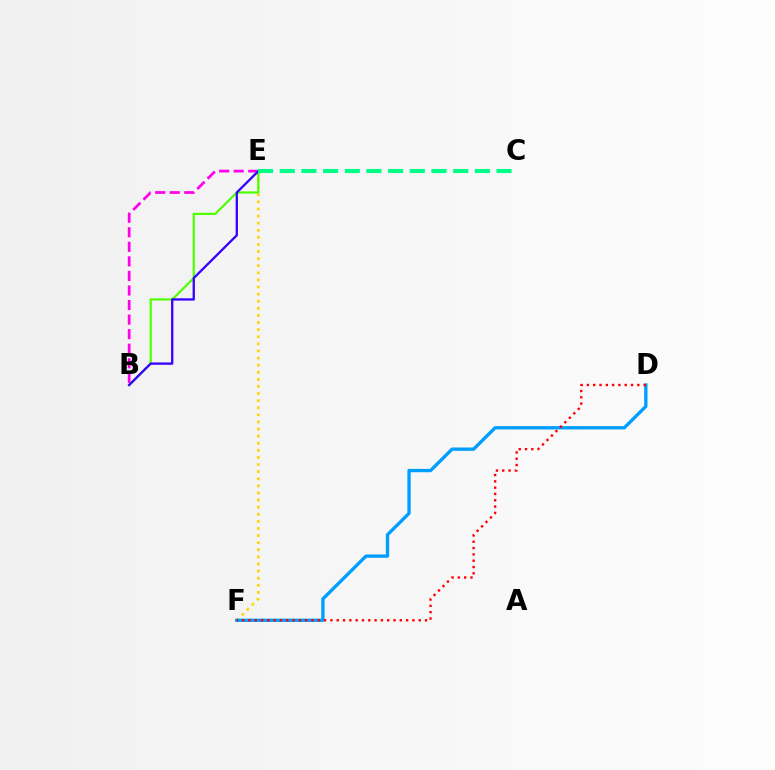{('E', 'F'): [{'color': '#ffd500', 'line_style': 'dotted', 'thickness': 1.93}], ('D', 'F'): [{'color': '#009eff', 'line_style': 'solid', 'thickness': 2.39}, {'color': '#ff0000', 'line_style': 'dotted', 'thickness': 1.71}], ('B', 'E'): [{'color': '#ff00ed', 'line_style': 'dashed', 'thickness': 1.98}, {'color': '#4fff00', 'line_style': 'solid', 'thickness': 1.58}, {'color': '#3700ff', 'line_style': 'solid', 'thickness': 1.66}], ('C', 'E'): [{'color': '#00ff86', 'line_style': 'dashed', 'thickness': 2.94}]}